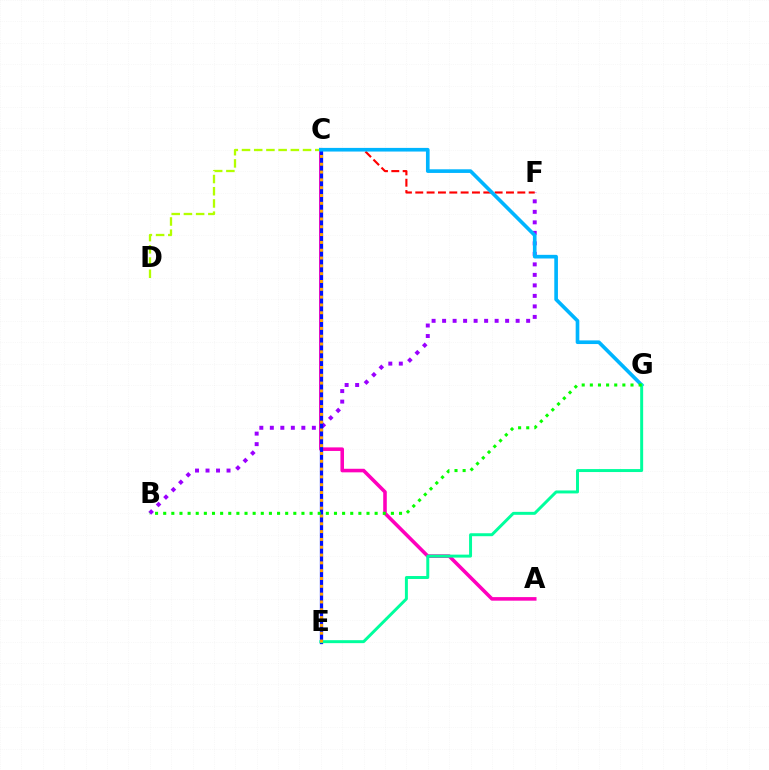{('B', 'F'): [{'color': '#9b00ff', 'line_style': 'dotted', 'thickness': 2.85}], ('A', 'C'): [{'color': '#ff00bd', 'line_style': 'solid', 'thickness': 2.57}], ('C', 'D'): [{'color': '#b3ff00', 'line_style': 'dashed', 'thickness': 1.66}], ('C', 'E'): [{'color': '#0010ff', 'line_style': 'solid', 'thickness': 2.36}, {'color': '#ffa500', 'line_style': 'dotted', 'thickness': 2.12}], ('C', 'F'): [{'color': '#ff0000', 'line_style': 'dashed', 'thickness': 1.54}], ('C', 'G'): [{'color': '#00b5ff', 'line_style': 'solid', 'thickness': 2.63}], ('E', 'G'): [{'color': '#00ff9d', 'line_style': 'solid', 'thickness': 2.13}], ('B', 'G'): [{'color': '#08ff00', 'line_style': 'dotted', 'thickness': 2.21}]}